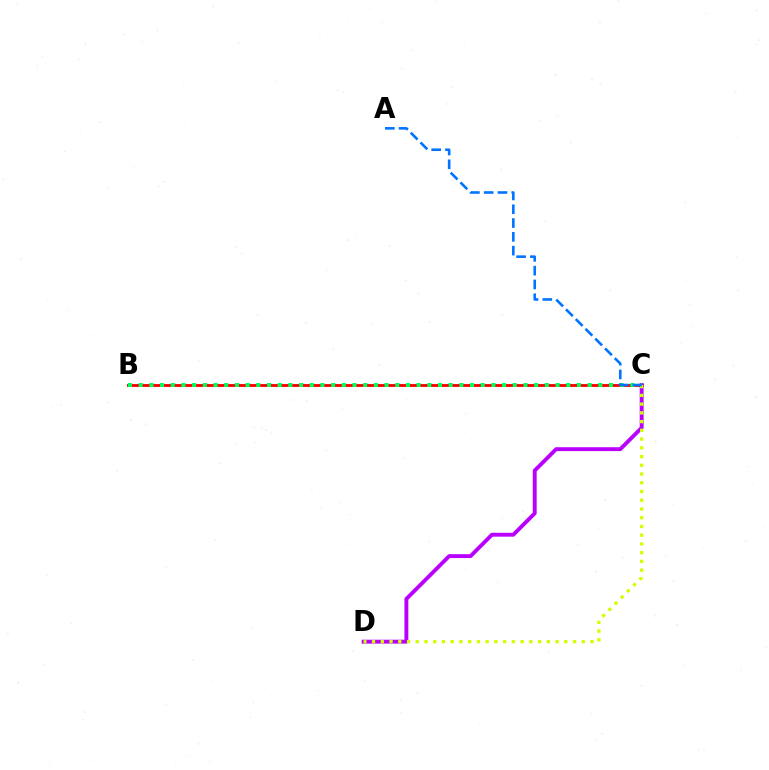{('B', 'C'): [{'color': '#ff0000', 'line_style': 'solid', 'thickness': 2.07}, {'color': '#00ff5c', 'line_style': 'dotted', 'thickness': 2.9}], ('C', 'D'): [{'color': '#b900ff', 'line_style': 'solid', 'thickness': 2.8}, {'color': '#d1ff00', 'line_style': 'dotted', 'thickness': 2.37}], ('A', 'C'): [{'color': '#0074ff', 'line_style': 'dashed', 'thickness': 1.87}]}